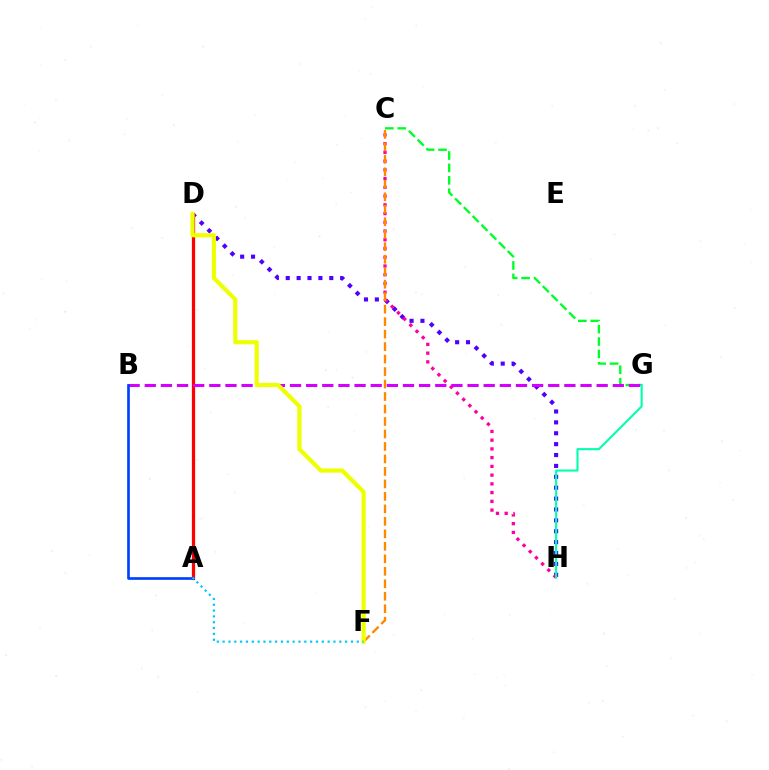{('D', 'H'): [{'color': '#4f00ff', 'line_style': 'dotted', 'thickness': 2.96}], ('A', 'D'): [{'color': '#66ff00', 'line_style': 'dashed', 'thickness': 2.18}, {'color': '#ff0000', 'line_style': 'solid', 'thickness': 2.33}], ('C', 'H'): [{'color': '#ff00a0', 'line_style': 'dotted', 'thickness': 2.37}], ('C', 'G'): [{'color': '#00ff27', 'line_style': 'dashed', 'thickness': 1.69}], ('B', 'G'): [{'color': '#d600ff', 'line_style': 'dashed', 'thickness': 2.19}], ('A', 'B'): [{'color': '#003fff', 'line_style': 'solid', 'thickness': 1.92}], ('C', 'F'): [{'color': '#ff8800', 'line_style': 'dashed', 'thickness': 1.7}], ('D', 'F'): [{'color': '#eeff00', 'line_style': 'solid', 'thickness': 2.99}], ('A', 'F'): [{'color': '#00c7ff', 'line_style': 'dotted', 'thickness': 1.59}], ('G', 'H'): [{'color': '#00ffaf', 'line_style': 'solid', 'thickness': 1.51}]}